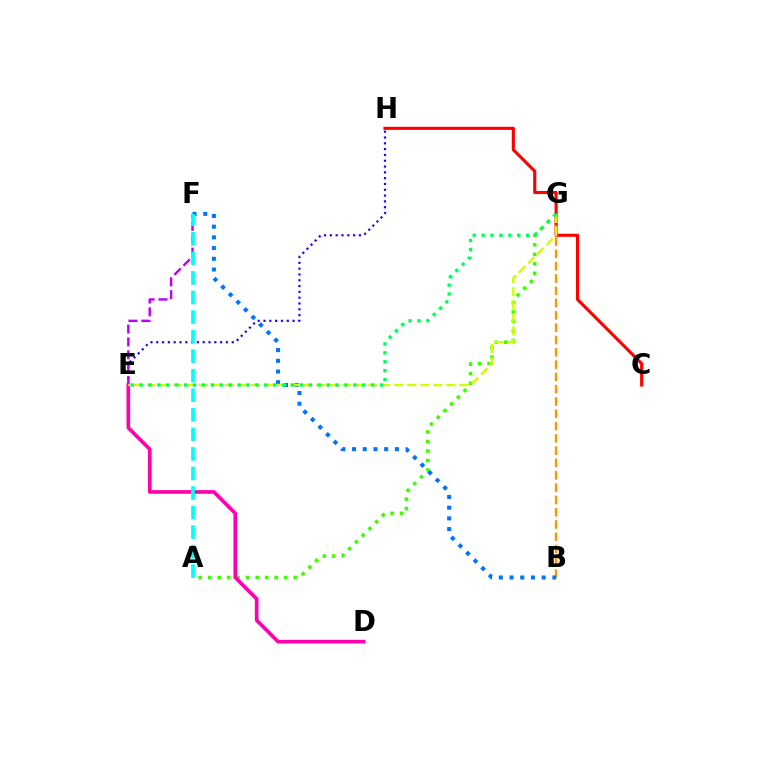{('E', 'H'): [{'color': '#2500ff', 'line_style': 'dotted', 'thickness': 1.58}], ('E', 'F'): [{'color': '#b900ff', 'line_style': 'dashed', 'thickness': 1.75}], ('A', 'G'): [{'color': '#3dff00', 'line_style': 'dotted', 'thickness': 2.58}], ('D', 'E'): [{'color': '#ff00ac', 'line_style': 'solid', 'thickness': 2.63}], ('C', 'H'): [{'color': '#ff0000', 'line_style': 'solid', 'thickness': 2.24}], ('B', 'G'): [{'color': '#ff9400', 'line_style': 'dashed', 'thickness': 1.67}], ('B', 'F'): [{'color': '#0074ff', 'line_style': 'dotted', 'thickness': 2.91}], ('E', 'G'): [{'color': '#d1ff00', 'line_style': 'dashed', 'thickness': 1.77}, {'color': '#00ff5c', 'line_style': 'dotted', 'thickness': 2.42}], ('A', 'F'): [{'color': '#00fff6', 'line_style': 'dashed', 'thickness': 2.66}]}